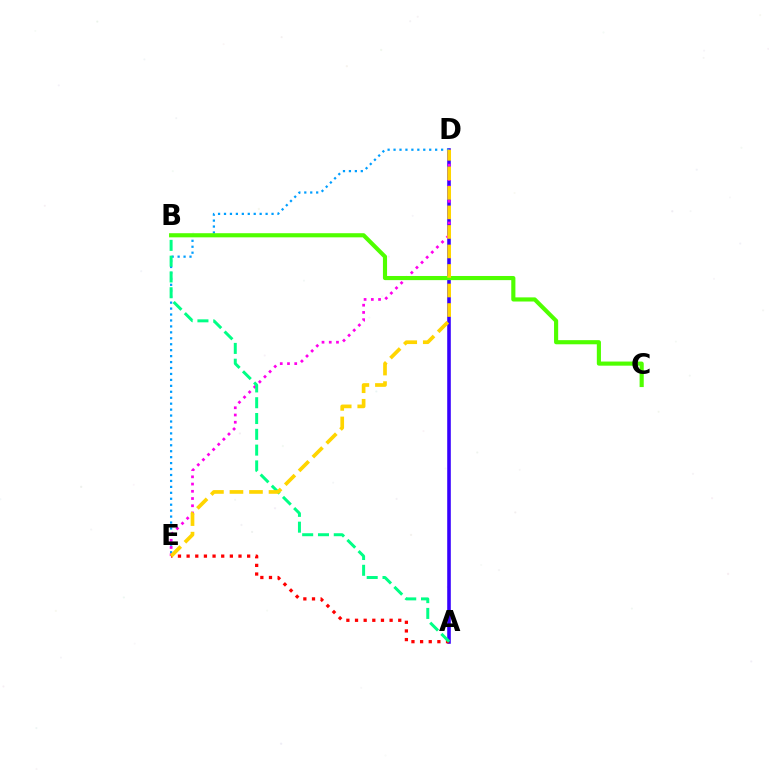{('A', 'D'): [{'color': '#3700ff', 'line_style': 'solid', 'thickness': 2.58}], ('D', 'E'): [{'color': '#009eff', 'line_style': 'dotted', 'thickness': 1.61}, {'color': '#ff00ed', 'line_style': 'dotted', 'thickness': 1.96}, {'color': '#ffd500', 'line_style': 'dashed', 'thickness': 2.65}], ('B', 'C'): [{'color': '#4fff00', 'line_style': 'solid', 'thickness': 2.98}], ('A', 'E'): [{'color': '#ff0000', 'line_style': 'dotted', 'thickness': 2.35}], ('A', 'B'): [{'color': '#00ff86', 'line_style': 'dashed', 'thickness': 2.15}]}